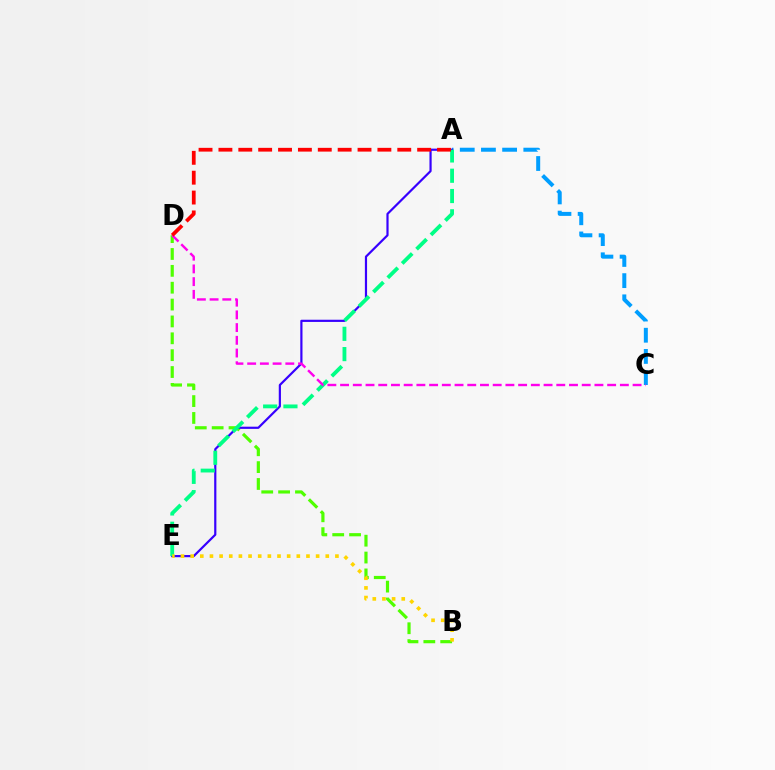{('A', 'C'): [{'color': '#009eff', 'line_style': 'dashed', 'thickness': 2.88}], ('B', 'D'): [{'color': '#4fff00', 'line_style': 'dashed', 'thickness': 2.29}], ('A', 'E'): [{'color': '#3700ff', 'line_style': 'solid', 'thickness': 1.58}, {'color': '#00ff86', 'line_style': 'dashed', 'thickness': 2.76}], ('B', 'E'): [{'color': '#ffd500', 'line_style': 'dotted', 'thickness': 2.62}], ('C', 'D'): [{'color': '#ff00ed', 'line_style': 'dashed', 'thickness': 1.73}], ('A', 'D'): [{'color': '#ff0000', 'line_style': 'dashed', 'thickness': 2.7}]}